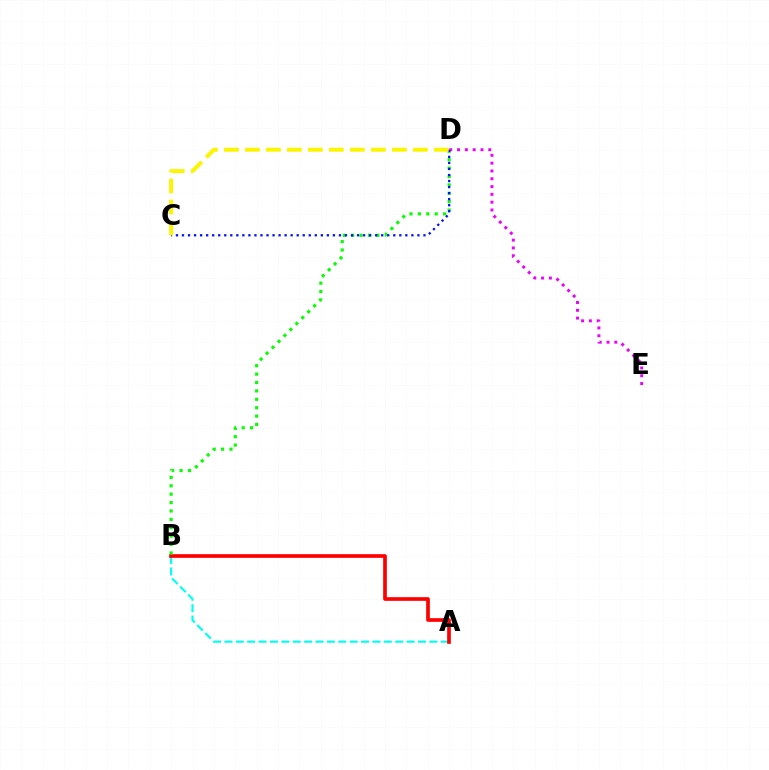{('A', 'B'): [{'color': '#00fff6', 'line_style': 'dashed', 'thickness': 1.55}, {'color': '#ff0000', 'line_style': 'solid', 'thickness': 2.65}], ('B', 'D'): [{'color': '#08ff00', 'line_style': 'dotted', 'thickness': 2.28}], ('D', 'E'): [{'color': '#ee00ff', 'line_style': 'dotted', 'thickness': 2.12}], ('C', 'D'): [{'color': '#0010ff', 'line_style': 'dotted', 'thickness': 1.64}, {'color': '#fcf500', 'line_style': 'dashed', 'thickness': 2.85}]}